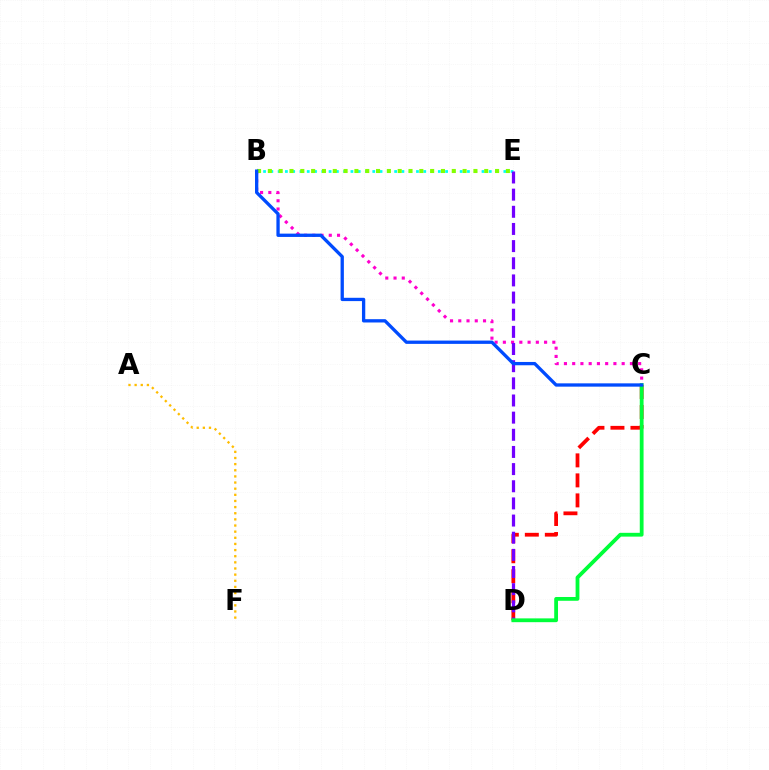{('C', 'D'): [{'color': '#ff0000', 'line_style': 'dashed', 'thickness': 2.72}, {'color': '#00ff39', 'line_style': 'solid', 'thickness': 2.73}], ('B', 'C'): [{'color': '#ff00cf', 'line_style': 'dotted', 'thickness': 2.24}, {'color': '#004bff', 'line_style': 'solid', 'thickness': 2.38}], ('B', 'E'): [{'color': '#00fff6', 'line_style': 'dotted', 'thickness': 1.98}, {'color': '#84ff00', 'line_style': 'dotted', 'thickness': 2.94}], ('D', 'E'): [{'color': '#7200ff', 'line_style': 'dashed', 'thickness': 2.33}], ('A', 'F'): [{'color': '#ffbd00', 'line_style': 'dotted', 'thickness': 1.67}]}